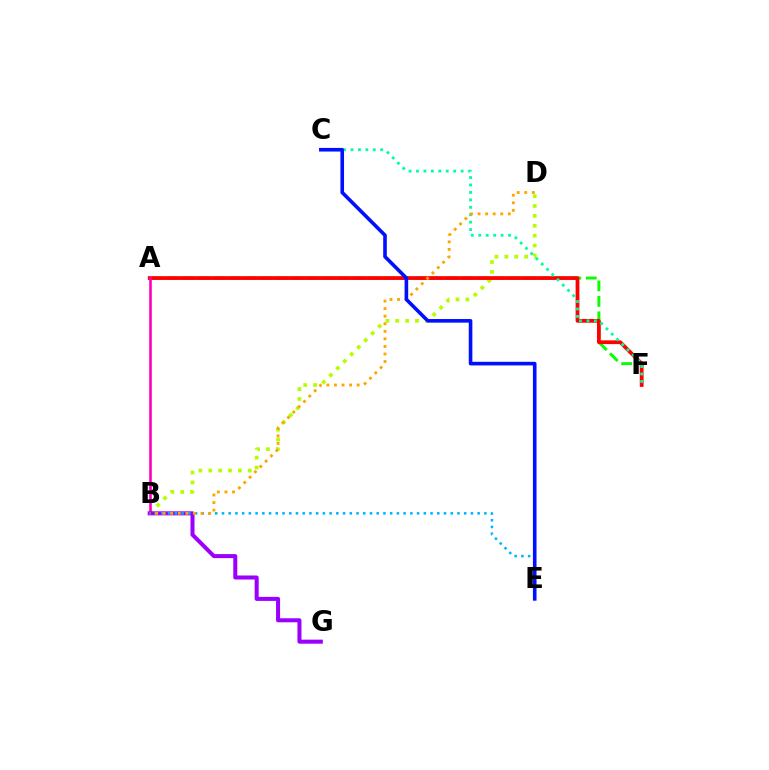{('A', 'F'): [{'color': '#08ff00', 'line_style': 'dashed', 'thickness': 2.1}, {'color': '#ff0000', 'line_style': 'solid', 'thickness': 2.71}], ('B', 'D'): [{'color': '#b3ff00', 'line_style': 'dotted', 'thickness': 2.68}, {'color': '#ffa500', 'line_style': 'dotted', 'thickness': 2.05}], ('C', 'F'): [{'color': '#00ff9d', 'line_style': 'dotted', 'thickness': 2.02}], ('A', 'B'): [{'color': '#ff00bd', 'line_style': 'solid', 'thickness': 1.88}], ('B', 'G'): [{'color': '#9b00ff', 'line_style': 'solid', 'thickness': 2.9}], ('B', 'E'): [{'color': '#00b5ff', 'line_style': 'dotted', 'thickness': 1.83}], ('C', 'E'): [{'color': '#0010ff', 'line_style': 'solid', 'thickness': 2.6}]}